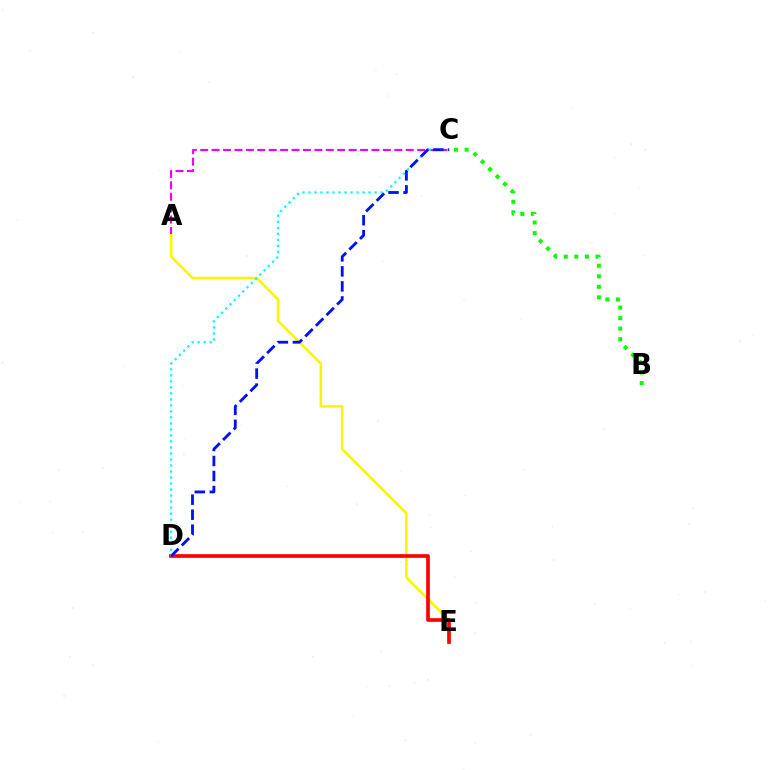{('A', 'C'): [{'color': '#ee00ff', 'line_style': 'dashed', 'thickness': 1.55}], ('A', 'E'): [{'color': '#fcf500', 'line_style': 'solid', 'thickness': 1.87}], ('D', 'E'): [{'color': '#ff0000', 'line_style': 'solid', 'thickness': 2.66}], ('B', 'C'): [{'color': '#08ff00', 'line_style': 'dotted', 'thickness': 2.86}], ('C', 'D'): [{'color': '#00fff6', 'line_style': 'dotted', 'thickness': 1.63}, {'color': '#0010ff', 'line_style': 'dashed', 'thickness': 2.04}]}